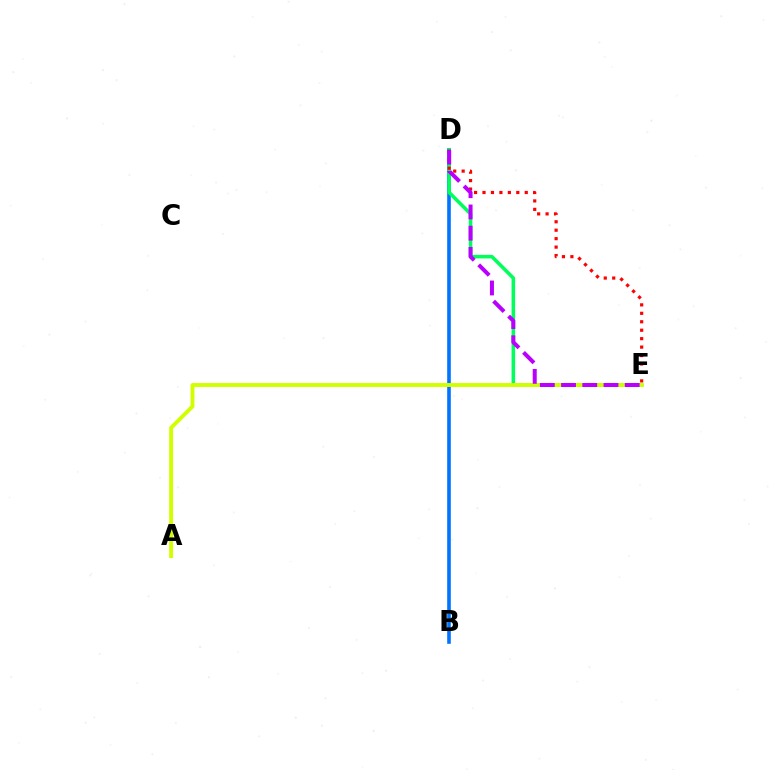{('B', 'D'): [{'color': '#0074ff', 'line_style': 'solid', 'thickness': 2.6}], ('D', 'E'): [{'color': '#00ff5c', 'line_style': 'solid', 'thickness': 2.56}, {'color': '#ff0000', 'line_style': 'dotted', 'thickness': 2.3}, {'color': '#b900ff', 'line_style': 'dashed', 'thickness': 2.88}], ('A', 'E'): [{'color': '#d1ff00', 'line_style': 'solid', 'thickness': 2.82}]}